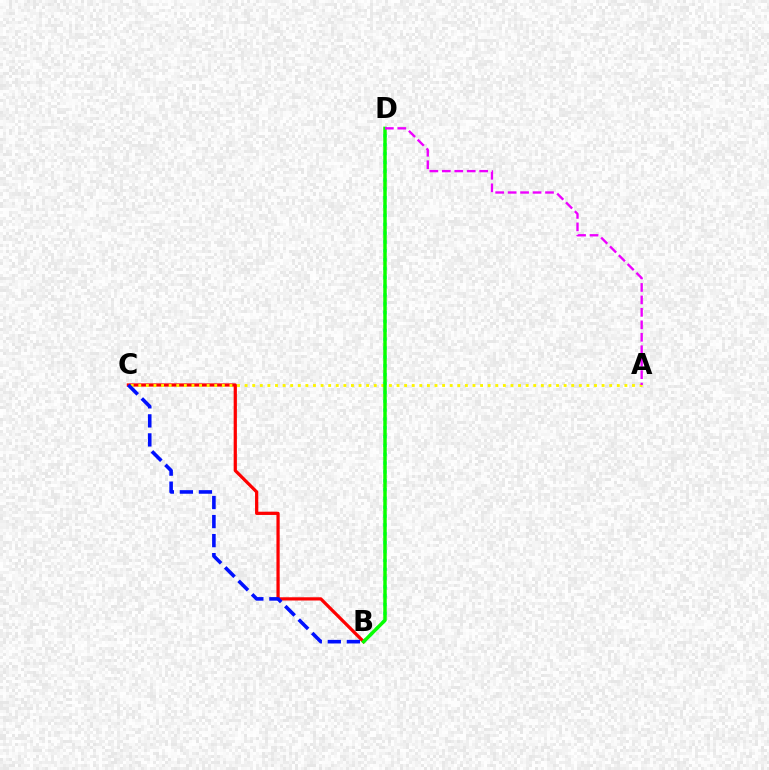{('B', 'D'): [{'color': '#00fff6', 'line_style': 'dotted', 'thickness': 2.4}, {'color': '#08ff00', 'line_style': 'solid', 'thickness': 2.49}], ('B', 'C'): [{'color': '#ff0000', 'line_style': 'solid', 'thickness': 2.33}, {'color': '#0010ff', 'line_style': 'dashed', 'thickness': 2.59}], ('A', 'C'): [{'color': '#fcf500', 'line_style': 'dotted', 'thickness': 2.06}], ('A', 'D'): [{'color': '#ee00ff', 'line_style': 'dashed', 'thickness': 1.69}]}